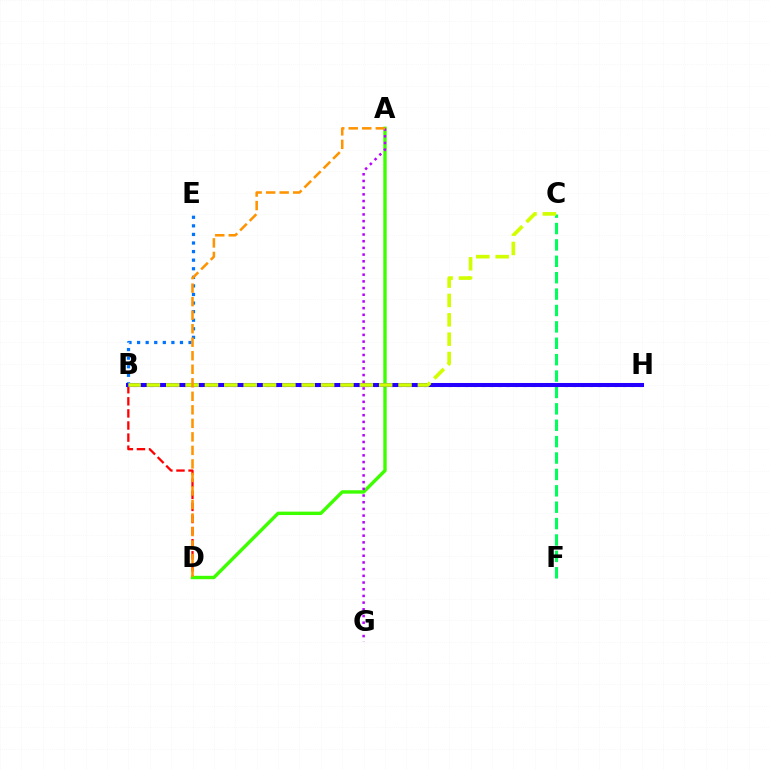{('B', 'E'): [{'color': '#0074ff', 'line_style': 'dotted', 'thickness': 2.33}], ('B', 'D'): [{'color': '#ff0000', 'line_style': 'dashed', 'thickness': 1.64}], ('A', 'D'): [{'color': '#3dff00', 'line_style': 'solid', 'thickness': 2.45}, {'color': '#ff9400', 'line_style': 'dashed', 'thickness': 1.84}], ('B', 'H'): [{'color': '#00fff6', 'line_style': 'dotted', 'thickness': 2.61}, {'color': '#ff00ac', 'line_style': 'dotted', 'thickness': 2.25}, {'color': '#2500ff', 'line_style': 'solid', 'thickness': 2.9}], ('A', 'G'): [{'color': '#b900ff', 'line_style': 'dotted', 'thickness': 1.82}], ('C', 'F'): [{'color': '#00ff5c', 'line_style': 'dashed', 'thickness': 2.23}], ('B', 'C'): [{'color': '#d1ff00', 'line_style': 'dashed', 'thickness': 2.63}]}